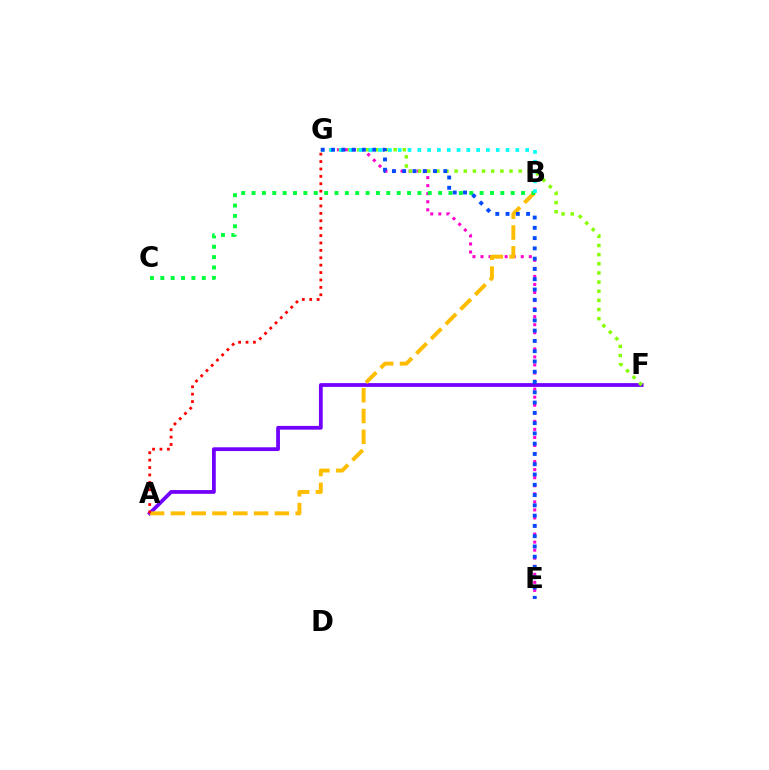{('A', 'F'): [{'color': '#7200ff', 'line_style': 'solid', 'thickness': 2.71}], ('E', 'G'): [{'color': '#ff00cf', 'line_style': 'dotted', 'thickness': 2.19}, {'color': '#004bff', 'line_style': 'dotted', 'thickness': 2.79}], ('F', 'G'): [{'color': '#84ff00', 'line_style': 'dotted', 'thickness': 2.49}], ('A', 'B'): [{'color': '#ffbd00', 'line_style': 'dashed', 'thickness': 2.83}], ('B', 'C'): [{'color': '#00ff39', 'line_style': 'dotted', 'thickness': 2.82}], ('B', 'G'): [{'color': '#00fff6', 'line_style': 'dotted', 'thickness': 2.66}], ('A', 'G'): [{'color': '#ff0000', 'line_style': 'dotted', 'thickness': 2.01}]}